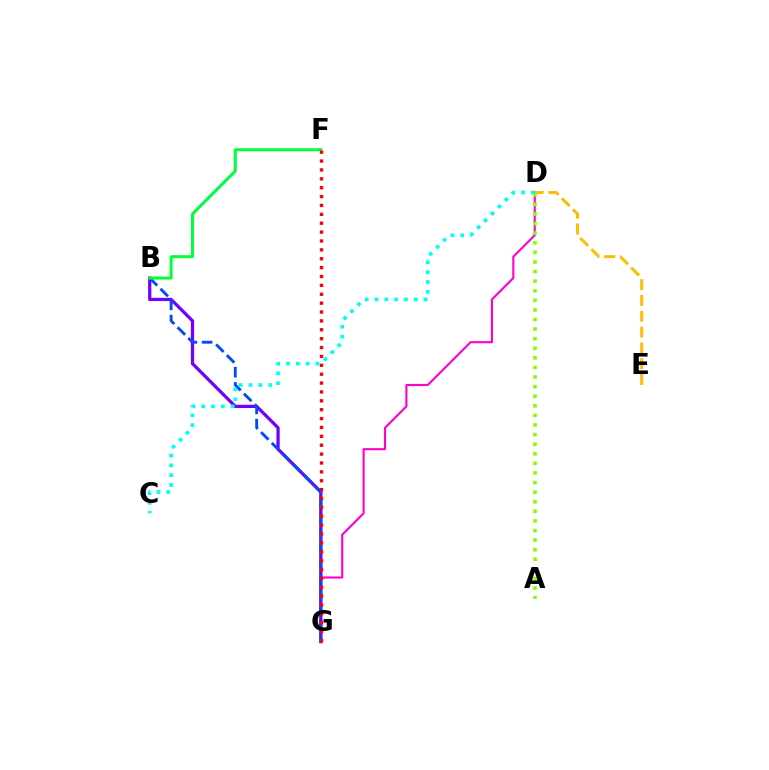{('D', 'G'): [{'color': '#ff00cf', 'line_style': 'solid', 'thickness': 1.53}], ('D', 'E'): [{'color': '#ffbd00', 'line_style': 'dashed', 'thickness': 2.15}], ('B', 'G'): [{'color': '#7200ff', 'line_style': 'solid', 'thickness': 2.35}, {'color': '#004bff', 'line_style': 'dashed', 'thickness': 2.06}], ('B', 'F'): [{'color': '#00ff39', 'line_style': 'solid', 'thickness': 2.15}], ('F', 'G'): [{'color': '#ff0000', 'line_style': 'dotted', 'thickness': 2.41}], ('A', 'D'): [{'color': '#84ff00', 'line_style': 'dotted', 'thickness': 2.61}], ('C', 'D'): [{'color': '#00fff6', 'line_style': 'dotted', 'thickness': 2.67}]}